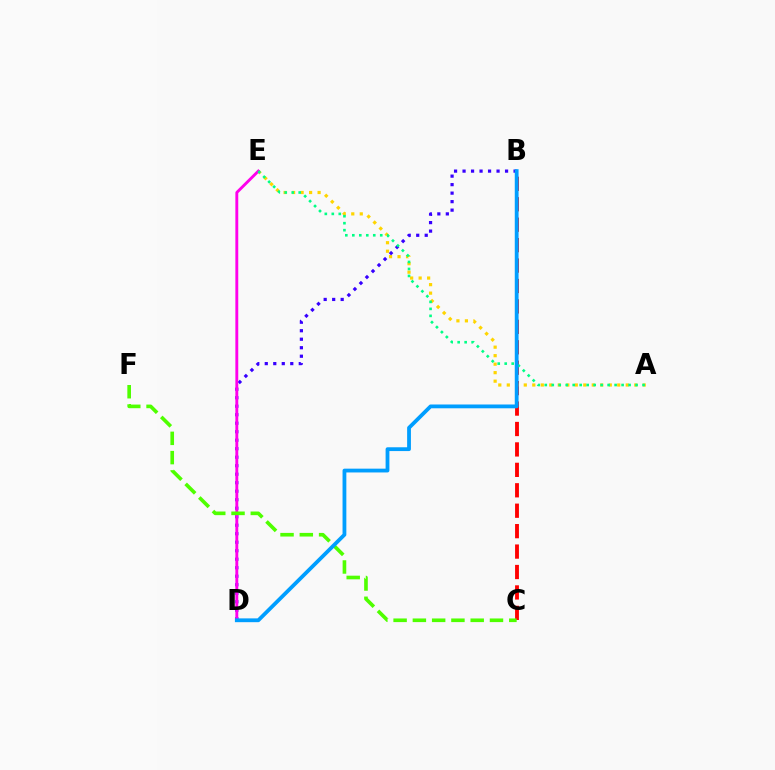{('B', 'C'): [{'color': '#ff0000', 'line_style': 'dashed', 'thickness': 2.78}], ('A', 'E'): [{'color': '#ffd500', 'line_style': 'dotted', 'thickness': 2.31}, {'color': '#00ff86', 'line_style': 'dotted', 'thickness': 1.9}], ('B', 'D'): [{'color': '#3700ff', 'line_style': 'dotted', 'thickness': 2.31}, {'color': '#009eff', 'line_style': 'solid', 'thickness': 2.73}], ('D', 'E'): [{'color': '#ff00ed', 'line_style': 'solid', 'thickness': 2.08}], ('C', 'F'): [{'color': '#4fff00', 'line_style': 'dashed', 'thickness': 2.62}]}